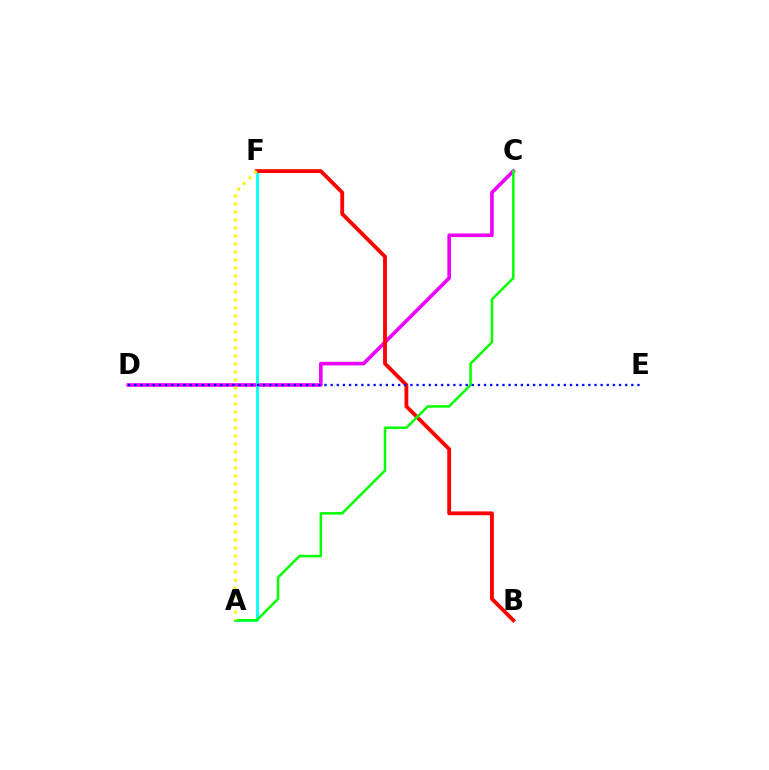{('C', 'D'): [{'color': '#ee00ff', 'line_style': 'solid', 'thickness': 2.61}], ('A', 'F'): [{'color': '#00fff6', 'line_style': 'solid', 'thickness': 1.99}, {'color': '#fcf500', 'line_style': 'dotted', 'thickness': 2.18}], ('B', 'F'): [{'color': '#ff0000', 'line_style': 'solid', 'thickness': 2.75}], ('A', 'C'): [{'color': '#08ff00', 'line_style': 'solid', 'thickness': 1.82}], ('D', 'E'): [{'color': '#0010ff', 'line_style': 'dotted', 'thickness': 1.67}]}